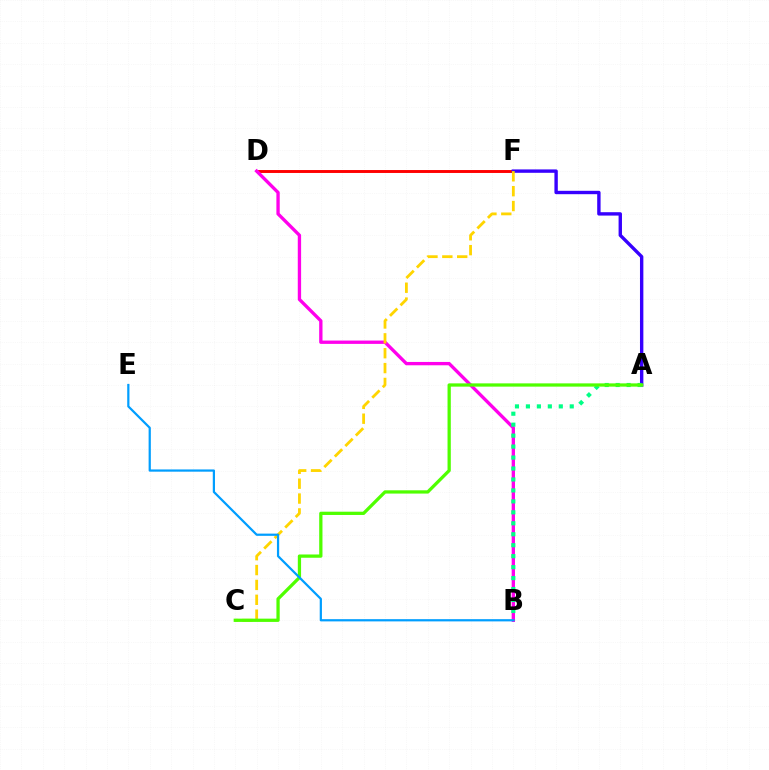{('D', 'F'): [{'color': '#ff0000', 'line_style': 'solid', 'thickness': 2.1}], ('B', 'D'): [{'color': '#ff00ed', 'line_style': 'solid', 'thickness': 2.4}], ('A', 'F'): [{'color': '#3700ff', 'line_style': 'solid', 'thickness': 2.44}], ('C', 'F'): [{'color': '#ffd500', 'line_style': 'dashed', 'thickness': 2.02}], ('A', 'B'): [{'color': '#00ff86', 'line_style': 'dotted', 'thickness': 2.98}], ('A', 'C'): [{'color': '#4fff00', 'line_style': 'solid', 'thickness': 2.35}], ('B', 'E'): [{'color': '#009eff', 'line_style': 'solid', 'thickness': 1.6}]}